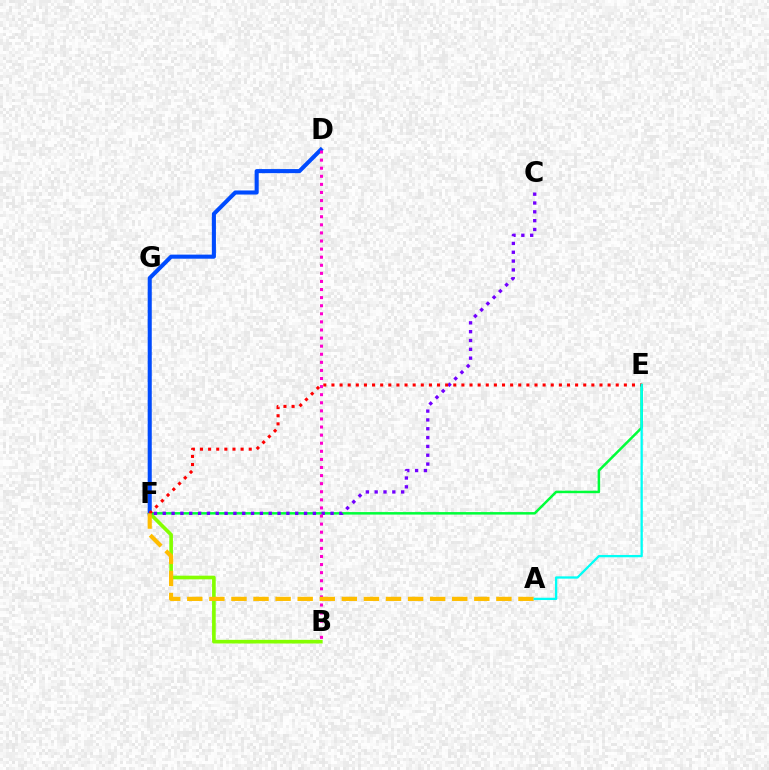{('B', 'F'): [{'color': '#84ff00', 'line_style': 'solid', 'thickness': 2.63}], ('E', 'F'): [{'color': '#00ff39', 'line_style': 'solid', 'thickness': 1.8}, {'color': '#ff0000', 'line_style': 'dotted', 'thickness': 2.21}], ('C', 'F'): [{'color': '#7200ff', 'line_style': 'dotted', 'thickness': 2.4}], ('D', 'F'): [{'color': '#004bff', 'line_style': 'solid', 'thickness': 2.94}], ('B', 'D'): [{'color': '#ff00cf', 'line_style': 'dotted', 'thickness': 2.2}], ('A', 'F'): [{'color': '#ffbd00', 'line_style': 'dashed', 'thickness': 3.0}], ('A', 'E'): [{'color': '#00fff6', 'line_style': 'solid', 'thickness': 1.66}]}